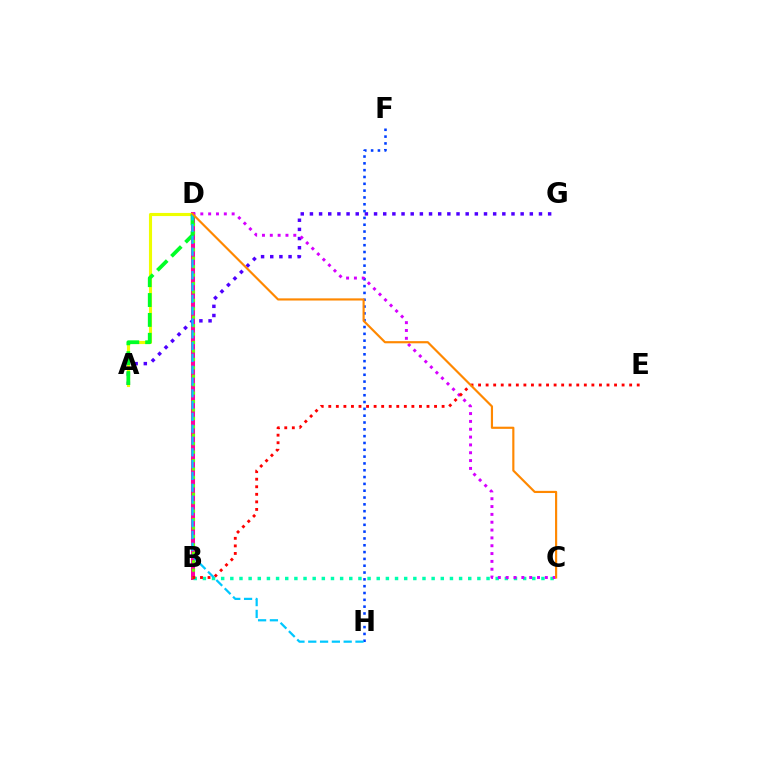{('B', 'D'): [{'color': '#ff00a0', 'line_style': 'solid', 'thickness': 2.9}, {'color': '#66ff00', 'line_style': 'dotted', 'thickness': 2.29}], ('A', 'G'): [{'color': '#4f00ff', 'line_style': 'dotted', 'thickness': 2.49}], ('A', 'D'): [{'color': '#eeff00', 'line_style': 'solid', 'thickness': 2.24}, {'color': '#00ff27', 'line_style': 'dashed', 'thickness': 2.7}], ('F', 'H'): [{'color': '#003fff', 'line_style': 'dotted', 'thickness': 1.85}], ('B', 'C'): [{'color': '#00ffaf', 'line_style': 'dotted', 'thickness': 2.49}], ('C', 'D'): [{'color': '#d600ff', 'line_style': 'dotted', 'thickness': 2.13}, {'color': '#ff8800', 'line_style': 'solid', 'thickness': 1.56}], ('B', 'E'): [{'color': '#ff0000', 'line_style': 'dotted', 'thickness': 2.05}], ('D', 'H'): [{'color': '#00c7ff', 'line_style': 'dashed', 'thickness': 1.6}]}